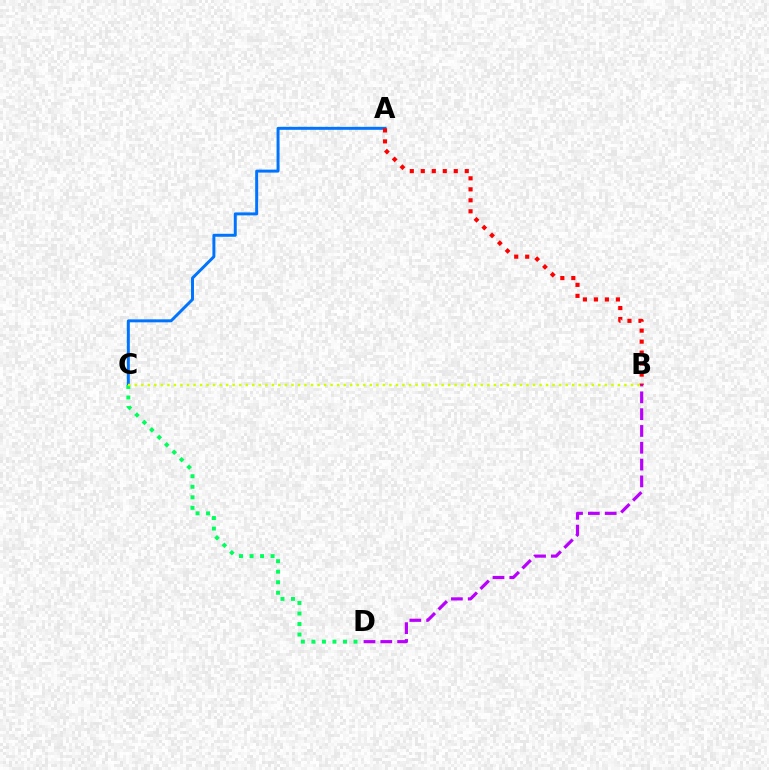{('A', 'C'): [{'color': '#0074ff', 'line_style': 'solid', 'thickness': 2.14}], ('C', 'D'): [{'color': '#00ff5c', 'line_style': 'dotted', 'thickness': 2.86}], ('A', 'B'): [{'color': '#ff0000', 'line_style': 'dotted', 'thickness': 2.99}], ('B', 'D'): [{'color': '#b900ff', 'line_style': 'dashed', 'thickness': 2.28}], ('B', 'C'): [{'color': '#d1ff00', 'line_style': 'dotted', 'thickness': 1.77}]}